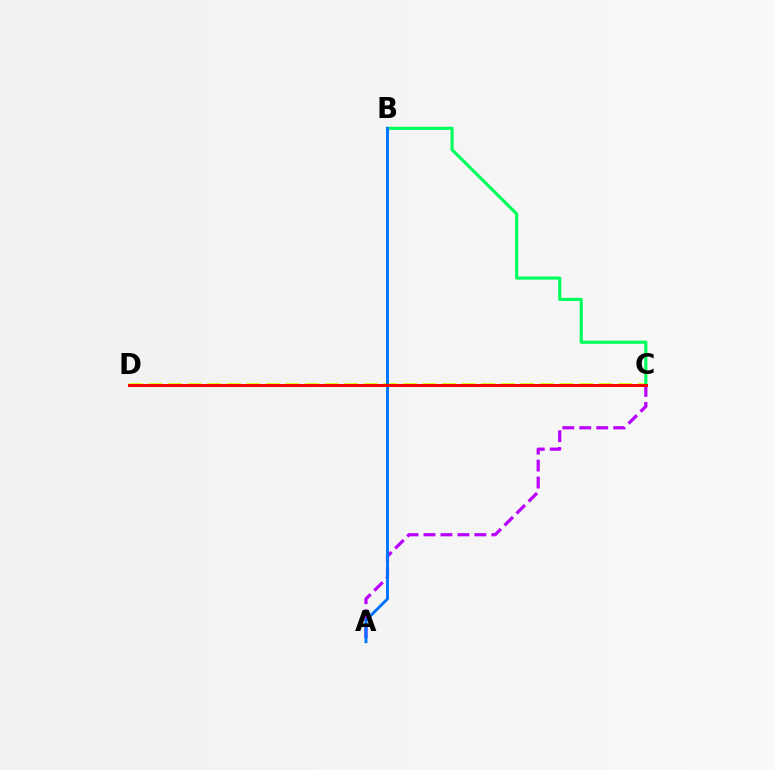{('A', 'C'): [{'color': '#b900ff', 'line_style': 'dashed', 'thickness': 2.31}], ('C', 'D'): [{'color': '#d1ff00', 'line_style': 'dashed', 'thickness': 2.66}, {'color': '#ff0000', 'line_style': 'solid', 'thickness': 2.14}], ('B', 'C'): [{'color': '#00ff5c', 'line_style': 'solid', 'thickness': 2.26}], ('A', 'B'): [{'color': '#0074ff', 'line_style': 'solid', 'thickness': 2.11}]}